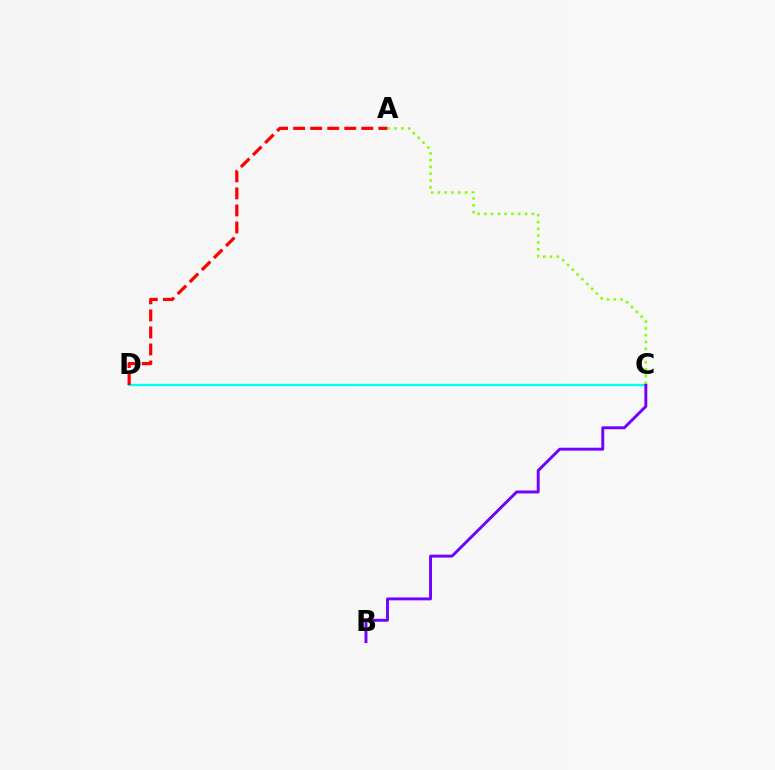{('C', 'D'): [{'color': '#00fff6', 'line_style': 'solid', 'thickness': 1.64}], ('B', 'C'): [{'color': '#7200ff', 'line_style': 'solid', 'thickness': 2.1}], ('A', 'D'): [{'color': '#ff0000', 'line_style': 'dashed', 'thickness': 2.31}], ('A', 'C'): [{'color': '#84ff00', 'line_style': 'dotted', 'thickness': 1.84}]}